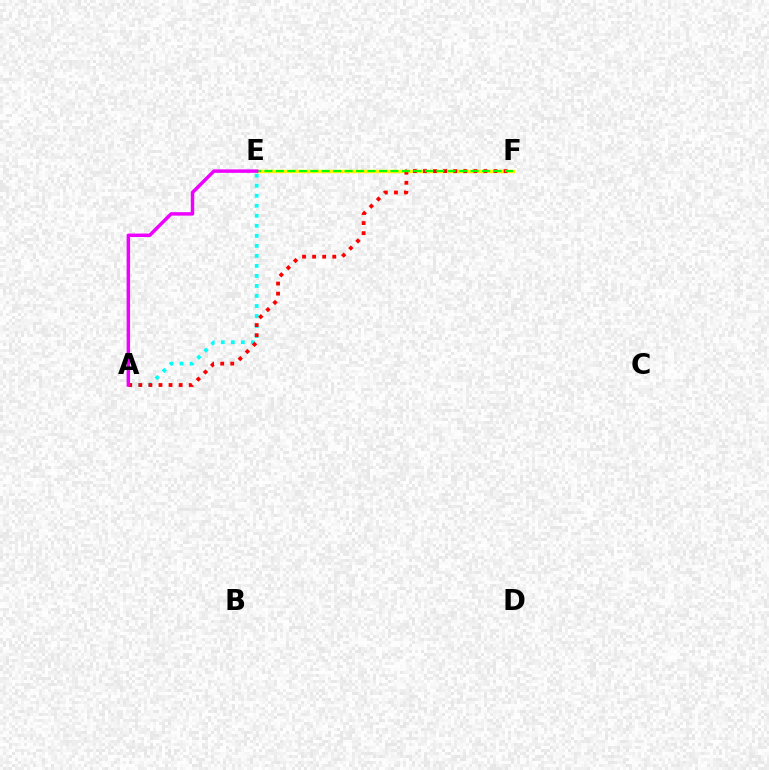{('E', 'F'): [{'color': '#0010ff', 'line_style': 'dotted', 'thickness': 2.01}, {'color': '#fcf500', 'line_style': 'solid', 'thickness': 2.46}, {'color': '#08ff00', 'line_style': 'dashed', 'thickness': 1.56}], ('A', 'E'): [{'color': '#00fff6', 'line_style': 'dotted', 'thickness': 2.72}, {'color': '#ee00ff', 'line_style': 'solid', 'thickness': 2.49}], ('A', 'F'): [{'color': '#ff0000', 'line_style': 'dotted', 'thickness': 2.74}]}